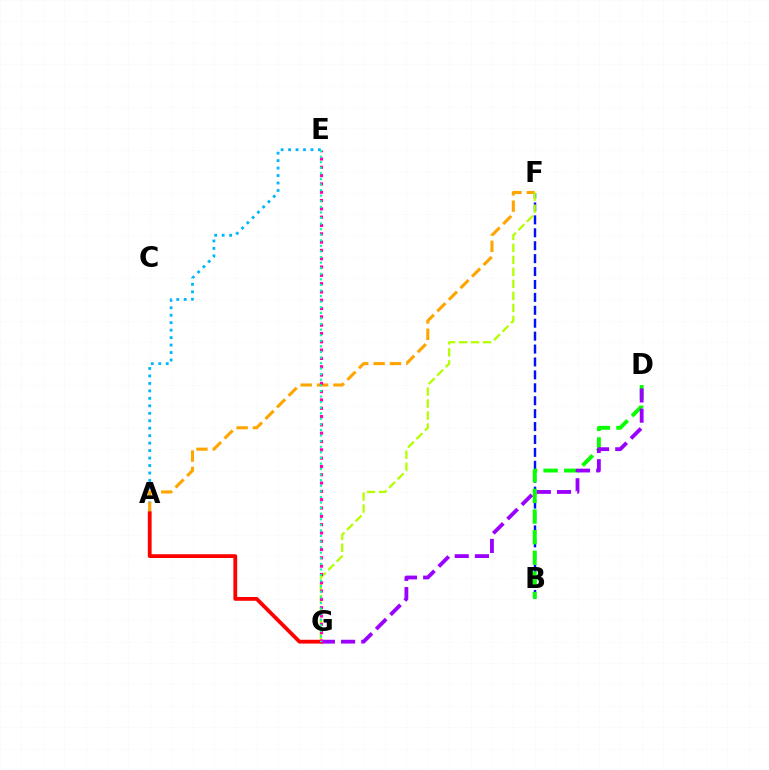{('A', 'E'): [{'color': '#00b5ff', 'line_style': 'dotted', 'thickness': 2.03}], ('B', 'F'): [{'color': '#0010ff', 'line_style': 'dashed', 'thickness': 1.75}], ('A', 'F'): [{'color': '#ffa500', 'line_style': 'dashed', 'thickness': 2.22}], ('B', 'D'): [{'color': '#08ff00', 'line_style': 'dashed', 'thickness': 2.8}], ('D', 'G'): [{'color': '#9b00ff', 'line_style': 'dashed', 'thickness': 2.74}], ('A', 'G'): [{'color': '#ff0000', 'line_style': 'solid', 'thickness': 2.73}], ('F', 'G'): [{'color': '#b3ff00', 'line_style': 'dashed', 'thickness': 1.63}], ('E', 'G'): [{'color': '#ff00bd', 'line_style': 'dotted', 'thickness': 2.26}, {'color': '#00ff9d', 'line_style': 'dotted', 'thickness': 1.52}]}